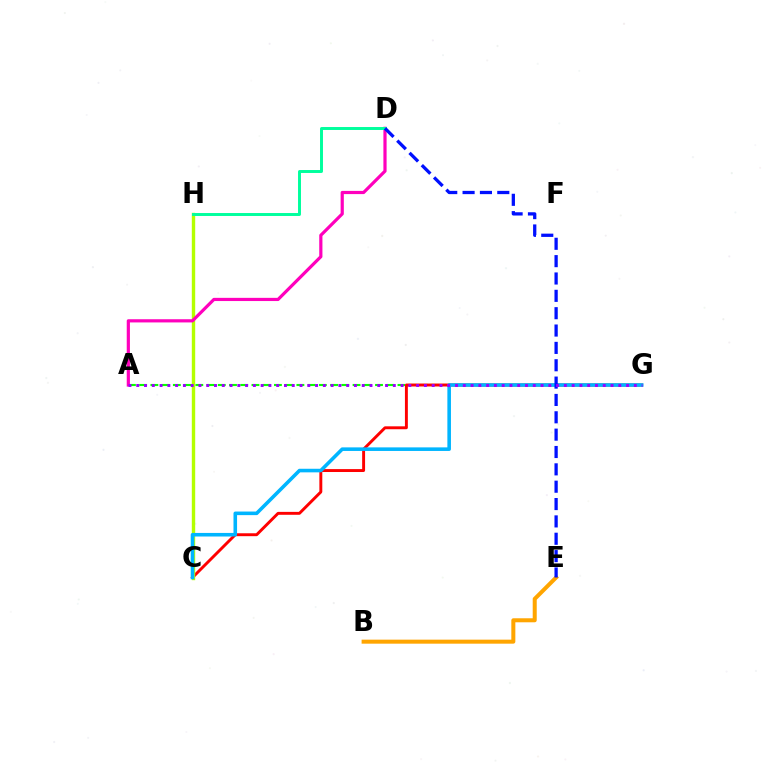{('A', 'G'): [{'color': '#08ff00', 'line_style': 'dashed', 'thickness': 1.53}, {'color': '#9b00ff', 'line_style': 'dotted', 'thickness': 2.11}], ('C', 'G'): [{'color': '#ff0000', 'line_style': 'solid', 'thickness': 2.1}, {'color': '#00b5ff', 'line_style': 'solid', 'thickness': 2.58}], ('C', 'H'): [{'color': '#b3ff00', 'line_style': 'solid', 'thickness': 2.44}], ('A', 'D'): [{'color': '#ff00bd', 'line_style': 'solid', 'thickness': 2.3}], ('D', 'H'): [{'color': '#00ff9d', 'line_style': 'solid', 'thickness': 2.13}], ('B', 'E'): [{'color': '#ffa500', 'line_style': 'solid', 'thickness': 2.89}], ('D', 'E'): [{'color': '#0010ff', 'line_style': 'dashed', 'thickness': 2.36}]}